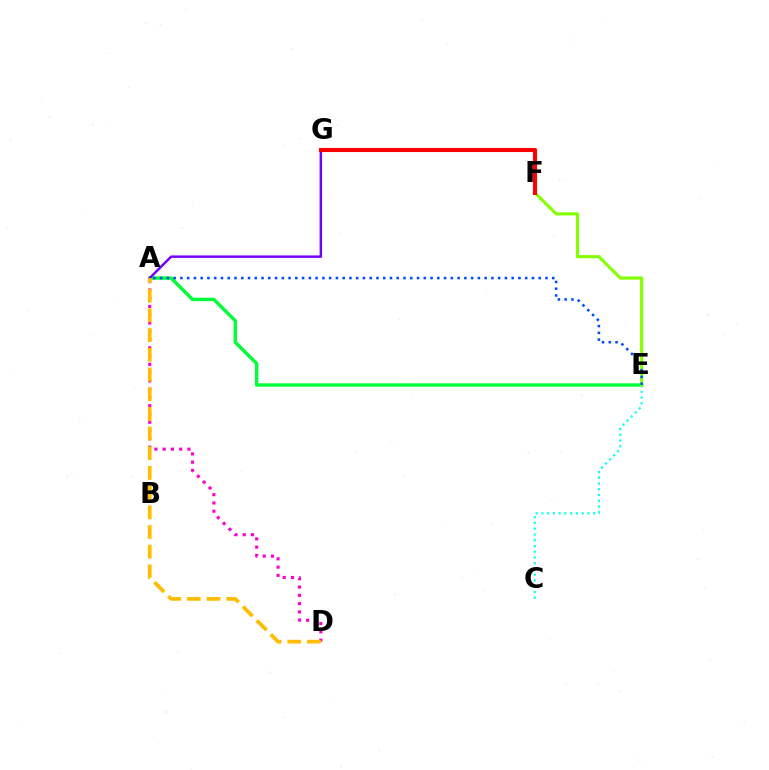{('A', 'E'): [{'color': '#00ff39', 'line_style': 'solid', 'thickness': 2.46}, {'color': '#004bff', 'line_style': 'dotted', 'thickness': 1.84}], ('C', 'E'): [{'color': '#00fff6', 'line_style': 'dotted', 'thickness': 1.56}], ('A', 'G'): [{'color': '#7200ff', 'line_style': 'solid', 'thickness': 1.78}], ('A', 'D'): [{'color': '#ff00cf', 'line_style': 'dotted', 'thickness': 2.25}, {'color': '#ffbd00', 'line_style': 'dashed', 'thickness': 2.68}], ('E', 'F'): [{'color': '#84ff00', 'line_style': 'solid', 'thickness': 2.24}], ('F', 'G'): [{'color': '#ff0000', 'line_style': 'solid', 'thickness': 2.95}]}